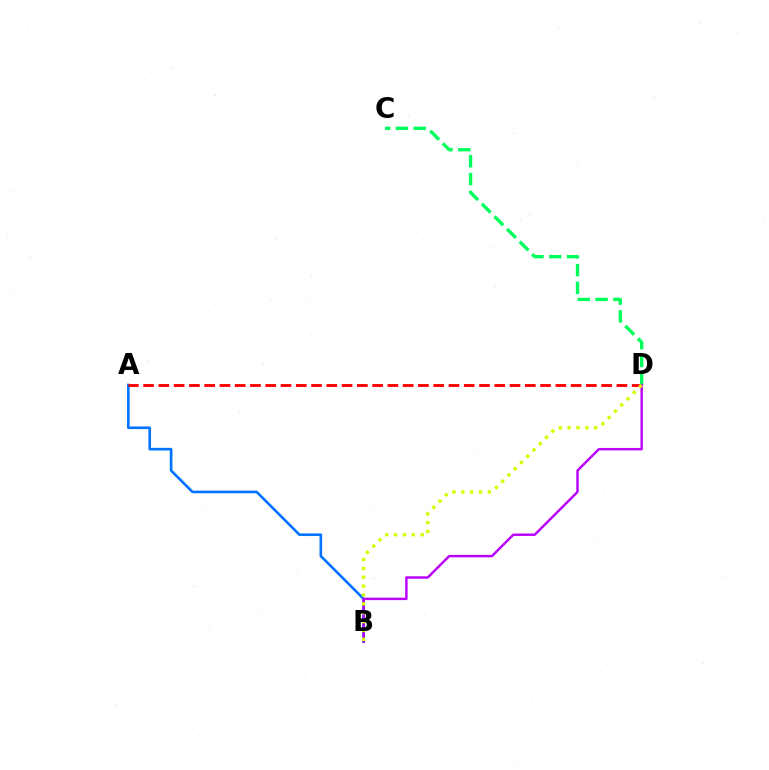{('A', 'B'): [{'color': '#0074ff', 'line_style': 'solid', 'thickness': 1.89}], ('C', 'D'): [{'color': '#00ff5c', 'line_style': 'dashed', 'thickness': 2.42}], ('A', 'D'): [{'color': '#ff0000', 'line_style': 'dashed', 'thickness': 2.07}], ('B', 'D'): [{'color': '#b900ff', 'line_style': 'solid', 'thickness': 1.75}, {'color': '#d1ff00', 'line_style': 'dotted', 'thickness': 2.41}]}